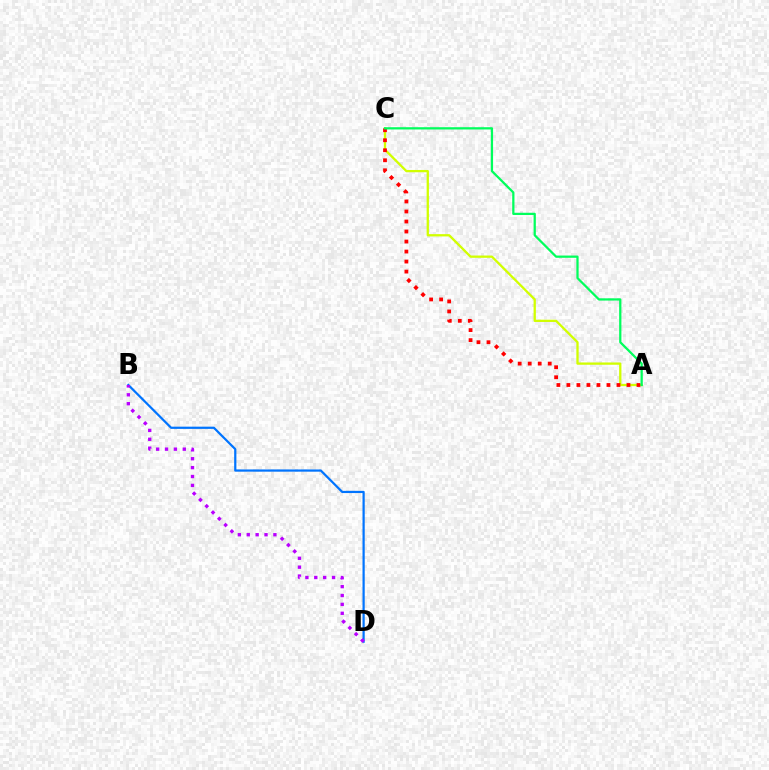{('A', 'C'): [{'color': '#d1ff00', 'line_style': 'solid', 'thickness': 1.65}, {'color': '#ff0000', 'line_style': 'dotted', 'thickness': 2.72}, {'color': '#00ff5c', 'line_style': 'solid', 'thickness': 1.62}], ('B', 'D'): [{'color': '#0074ff', 'line_style': 'solid', 'thickness': 1.6}, {'color': '#b900ff', 'line_style': 'dotted', 'thickness': 2.42}]}